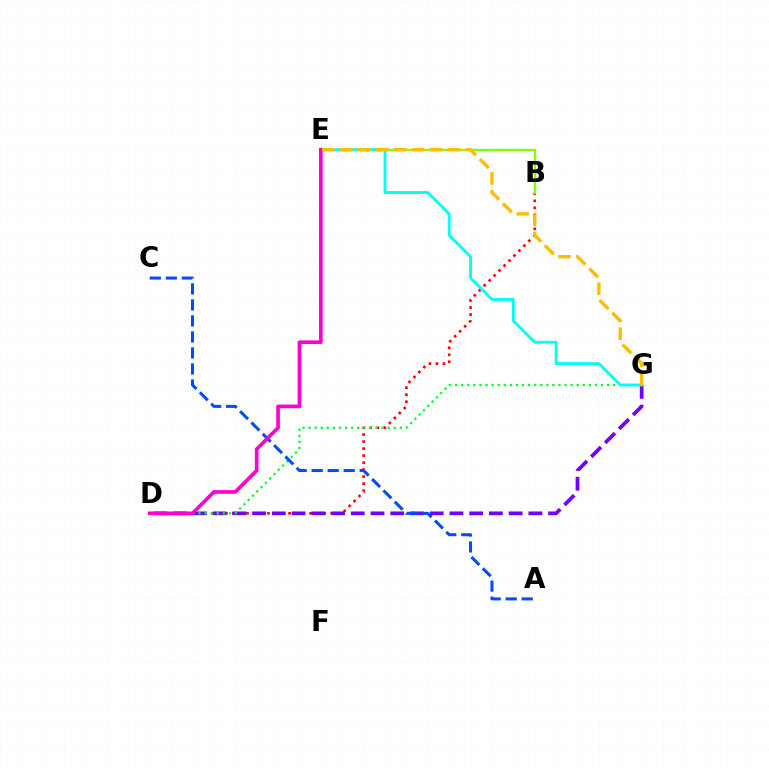{('B', 'D'): [{'color': '#ff0000', 'line_style': 'dotted', 'thickness': 1.91}], ('B', 'E'): [{'color': '#84ff00', 'line_style': 'solid', 'thickness': 1.73}], ('D', 'G'): [{'color': '#7200ff', 'line_style': 'dashed', 'thickness': 2.68}, {'color': '#00ff39', 'line_style': 'dotted', 'thickness': 1.65}], ('A', 'C'): [{'color': '#004bff', 'line_style': 'dashed', 'thickness': 2.18}], ('E', 'G'): [{'color': '#00fff6', 'line_style': 'solid', 'thickness': 2.04}, {'color': '#ffbd00', 'line_style': 'dashed', 'thickness': 2.44}], ('D', 'E'): [{'color': '#ff00cf', 'line_style': 'solid', 'thickness': 2.64}]}